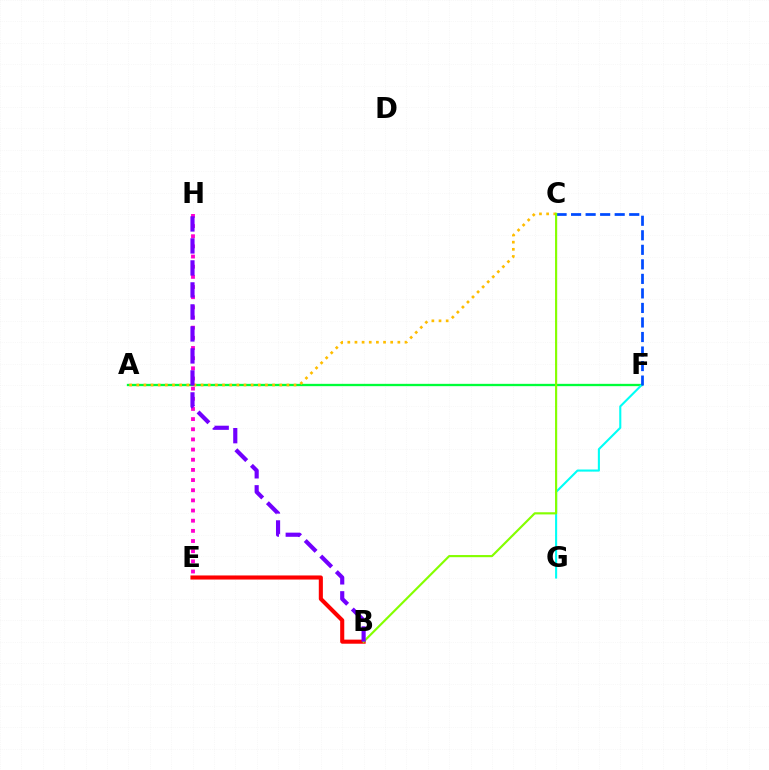{('A', 'F'): [{'color': '#00ff39', 'line_style': 'solid', 'thickness': 1.67}], ('F', 'G'): [{'color': '#00fff6', 'line_style': 'solid', 'thickness': 1.51}], ('A', 'C'): [{'color': '#ffbd00', 'line_style': 'dotted', 'thickness': 1.94}], ('B', 'E'): [{'color': '#ff0000', 'line_style': 'solid', 'thickness': 2.94}], ('E', 'H'): [{'color': '#ff00cf', 'line_style': 'dotted', 'thickness': 2.76}], ('C', 'F'): [{'color': '#004bff', 'line_style': 'dashed', 'thickness': 1.97}], ('B', 'C'): [{'color': '#84ff00', 'line_style': 'solid', 'thickness': 1.55}], ('B', 'H'): [{'color': '#7200ff', 'line_style': 'dashed', 'thickness': 2.99}]}